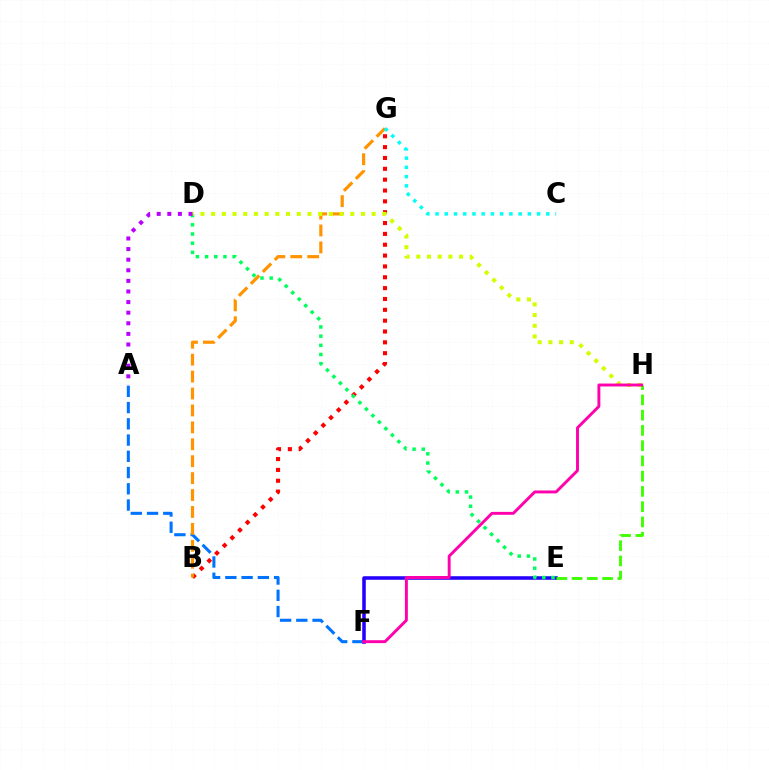{('A', 'F'): [{'color': '#0074ff', 'line_style': 'dashed', 'thickness': 2.21}], ('B', 'G'): [{'color': '#ff0000', 'line_style': 'dotted', 'thickness': 2.95}, {'color': '#ff9400', 'line_style': 'dashed', 'thickness': 2.3}], ('E', 'F'): [{'color': '#2500ff', 'line_style': 'solid', 'thickness': 2.55}], ('E', 'H'): [{'color': '#3dff00', 'line_style': 'dashed', 'thickness': 2.07}], ('D', 'E'): [{'color': '#00ff5c', 'line_style': 'dotted', 'thickness': 2.5}], ('D', 'H'): [{'color': '#d1ff00', 'line_style': 'dotted', 'thickness': 2.91}], ('F', 'H'): [{'color': '#ff00ac', 'line_style': 'solid', 'thickness': 2.1}], ('A', 'D'): [{'color': '#b900ff', 'line_style': 'dotted', 'thickness': 2.88}], ('C', 'G'): [{'color': '#00fff6', 'line_style': 'dotted', 'thickness': 2.51}]}